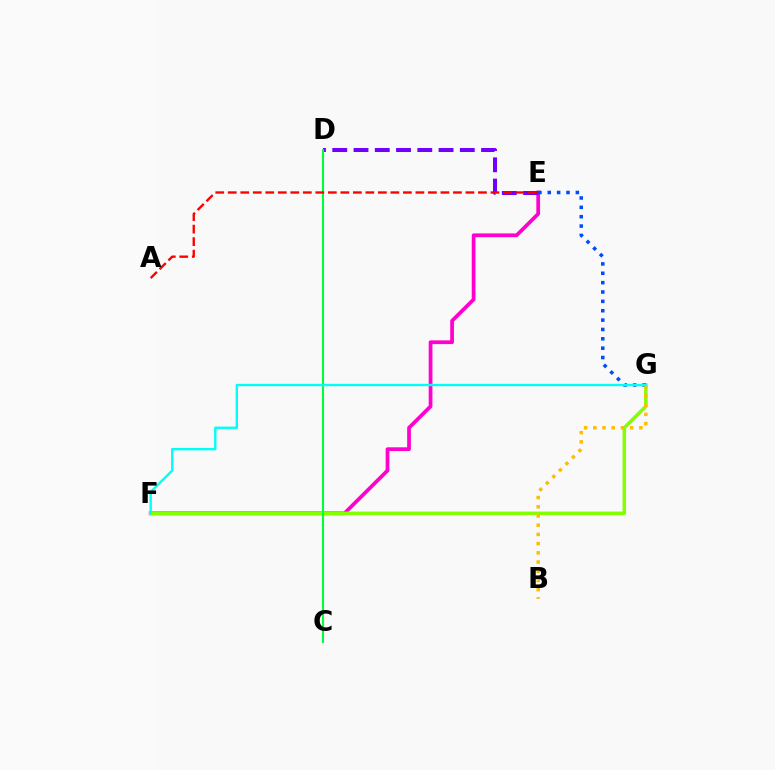{('E', 'F'): [{'color': '#ff00cf', 'line_style': 'solid', 'thickness': 2.69}], ('F', 'G'): [{'color': '#84ff00', 'line_style': 'solid', 'thickness': 2.53}, {'color': '#00fff6', 'line_style': 'solid', 'thickness': 1.71}], ('D', 'E'): [{'color': '#7200ff', 'line_style': 'dashed', 'thickness': 2.89}], ('C', 'D'): [{'color': '#00ff39', 'line_style': 'solid', 'thickness': 1.52}], ('E', 'G'): [{'color': '#004bff', 'line_style': 'dotted', 'thickness': 2.54}], ('A', 'E'): [{'color': '#ff0000', 'line_style': 'dashed', 'thickness': 1.7}], ('B', 'G'): [{'color': '#ffbd00', 'line_style': 'dotted', 'thickness': 2.5}]}